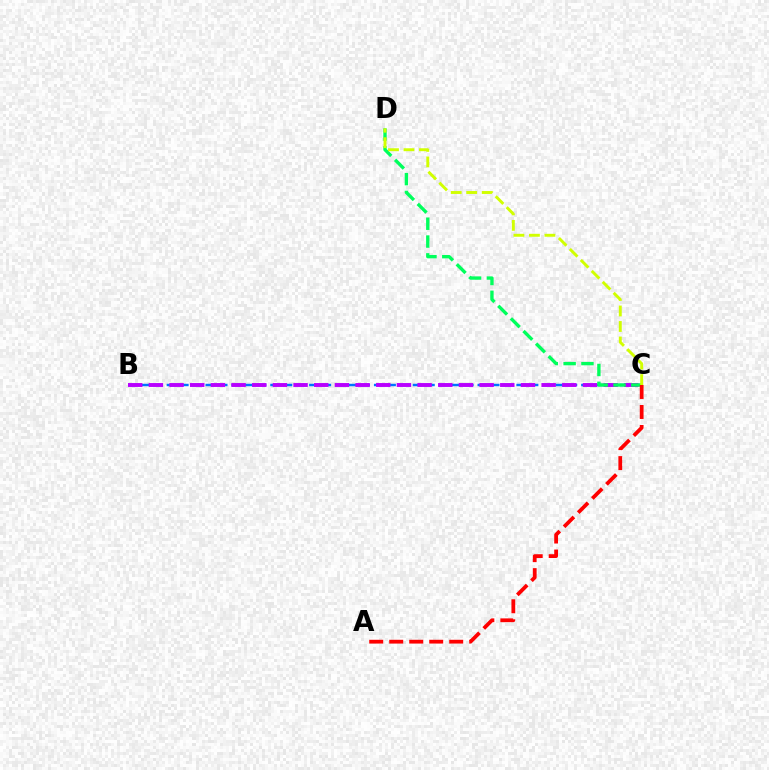{('B', 'C'): [{'color': '#0074ff', 'line_style': 'dashed', 'thickness': 1.76}, {'color': '#b900ff', 'line_style': 'dashed', 'thickness': 2.81}], ('C', 'D'): [{'color': '#00ff5c', 'line_style': 'dashed', 'thickness': 2.42}, {'color': '#d1ff00', 'line_style': 'dashed', 'thickness': 2.11}], ('A', 'C'): [{'color': '#ff0000', 'line_style': 'dashed', 'thickness': 2.72}]}